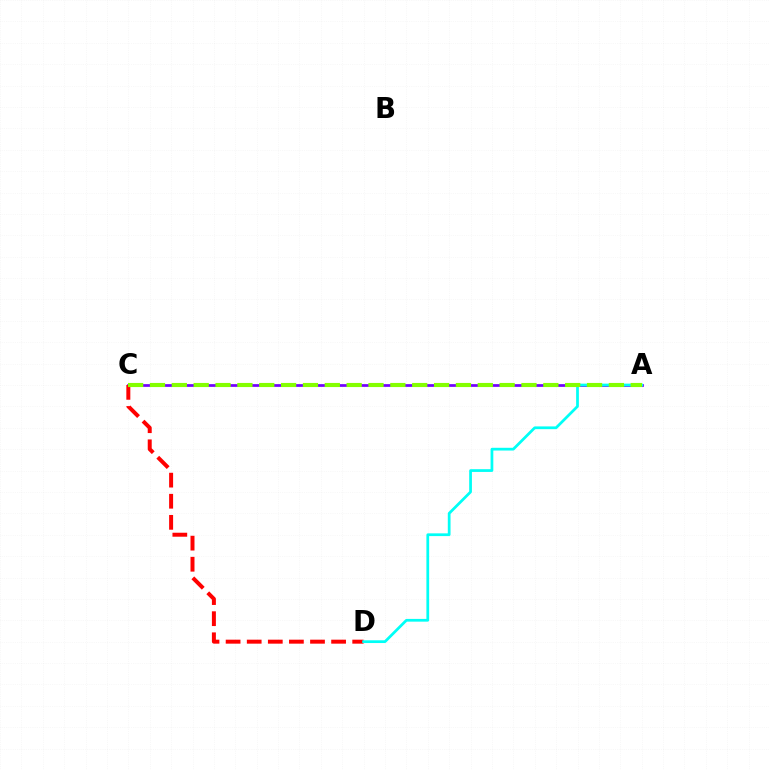{('A', 'C'): [{'color': '#7200ff', 'line_style': 'solid', 'thickness': 1.96}, {'color': '#84ff00', 'line_style': 'dashed', 'thickness': 2.97}], ('C', 'D'): [{'color': '#ff0000', 'line_style': 'dashed', 'thickness': 2.87}], ('A', 'D'): [{'color': '#00fff6', 'line_style': 'solid', 'thickness': 1.98}]}